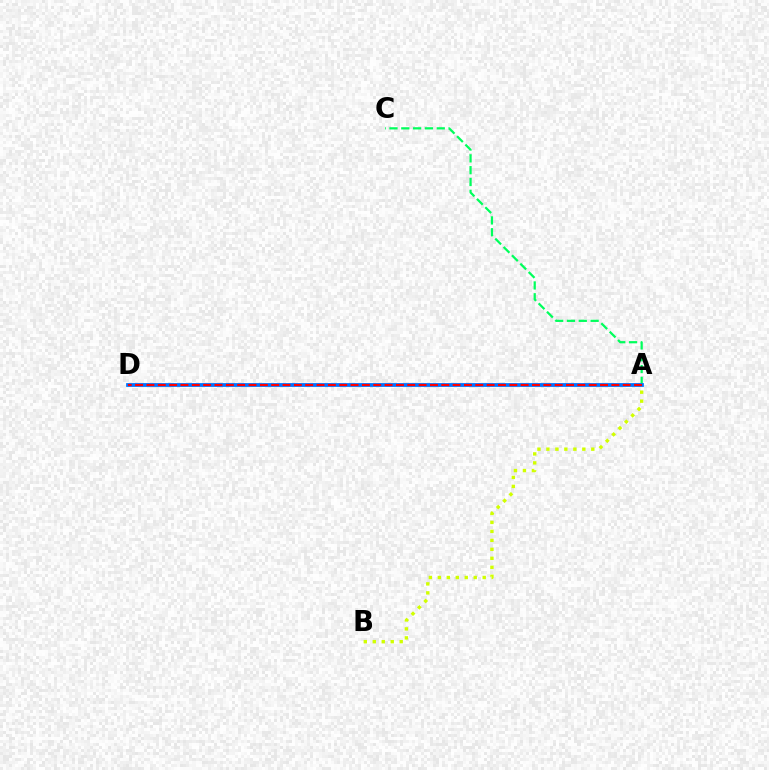{('A', 'D'): [{'color': '#b900ff', 'line_style': 'dashed', 'thickness': 1.67}, {'color': '#0074ff', 'line_style': 'solid', 'thickness': 2.7}, {'color': '#ff0000', 'line_style': 'dashed', 'thickness': 1.54}], ('A', 'C'): [{'color': '#00ff5c', 'line_style': 'dashed', 'thickness': 1.61}], ('A', 'B'): [{'color': '#d1ff00', 'line_style': 'dotted', 'thickness': 2.44}]}